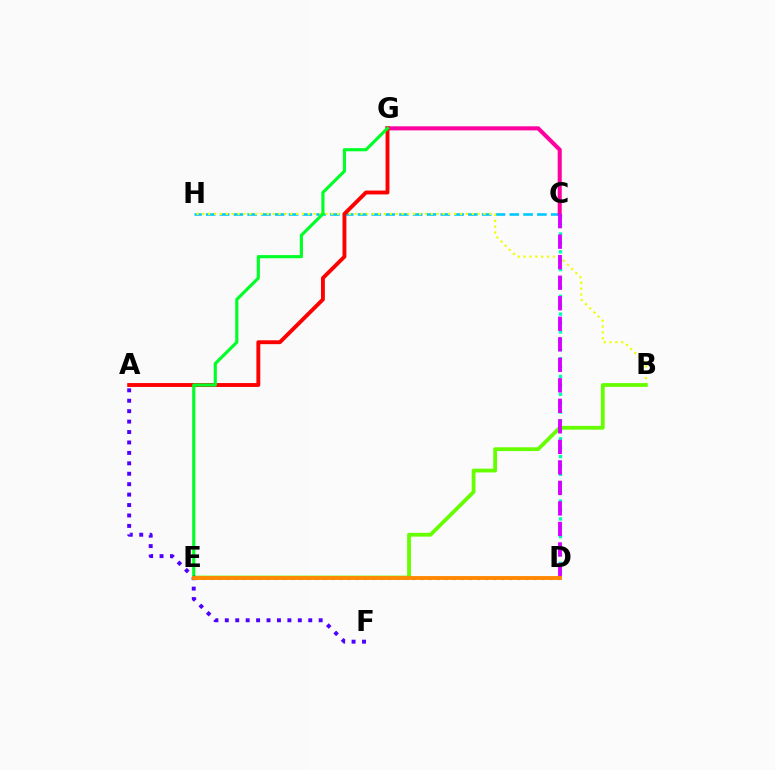{('C', 'H'): [{'color': '#00c7ff', 'line_style': 'dashed', 'thickness': 1.87}], ('C', 'D'): [{'color': '#00ffaf', 'line_style': 'dotted', 'thickness': 2.42}, {'color': '#d600ff', 'line_style': 'dashed', 'thickness': 2.79}], ('D', 'E'): [{'color': '#003fff', 'line_style': 'dotted', 'thickness': 2.19}, {'color': '#ff8800', 'line_style': 'solid', 'thickness': 2.79}], ('C', 'G'): [{'color': '#ff00a0', 'line_style': 'solid', 'thickness': 2.92}], ('B', 'H'): [{'color': '#eeff00', 'line_style': 'dotted', 'thickness': 1.59}], ('A', 'G'): [{'color': '#ff0000', 'line_style': 'solid', 'thickness': 2.8}], ('B', 'E'): [{'color': '#66ff00', 'line_style': 'solid', 'thickness': 2.73}], ('E', 'G'): [{'color': '#00ff27', 'line_style': 'solid', 'thickness': 2.26}], ('A', 'F'): [{'color': '#4f00ff', 'line_style': 'dotted', 'thickness': 2.83}]}